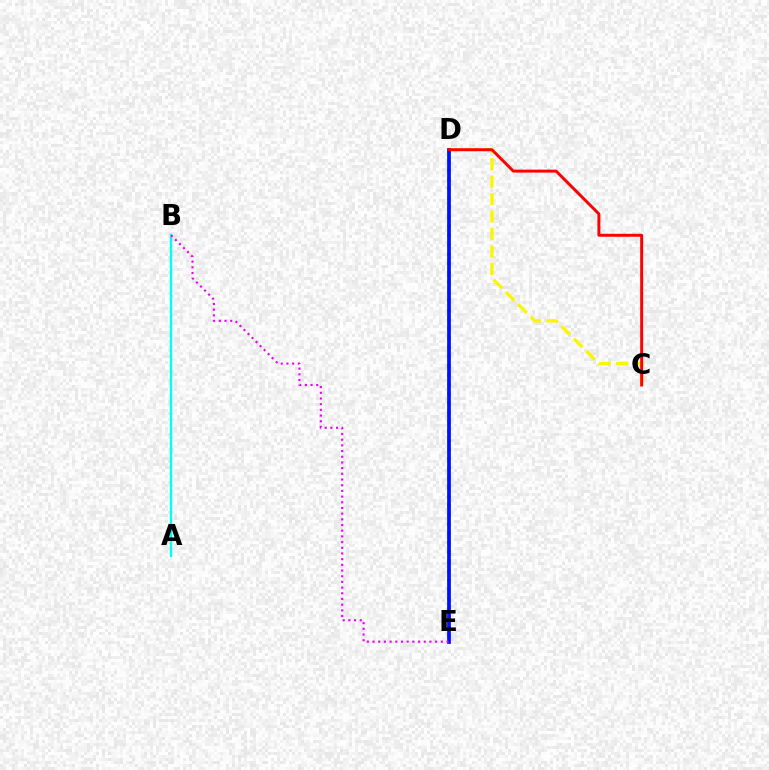{('C', 'D'): [{'color': '#fcf500', 'line_style': 'dashed', 'thickness': 2.37}, {'color': '#ff0000', 'line_style': 'solid', 'thickness': 2.13}], ('A', 'B'): [{'color': '#00fff6', 'line_style': 'solid', 'thickness': 1.72}], ('D', 'E'): [{'color': '#08ff00', 'line_style': 'dotted', 'thickness': 2.53}, {'color': '#0010ff', 'line_style': 'solid', 'thickness': 2.68}], ('B', 'E'): [{'color': '#ee00ff', 'line_style': 'dotted', 'thickness': 1.55}]}